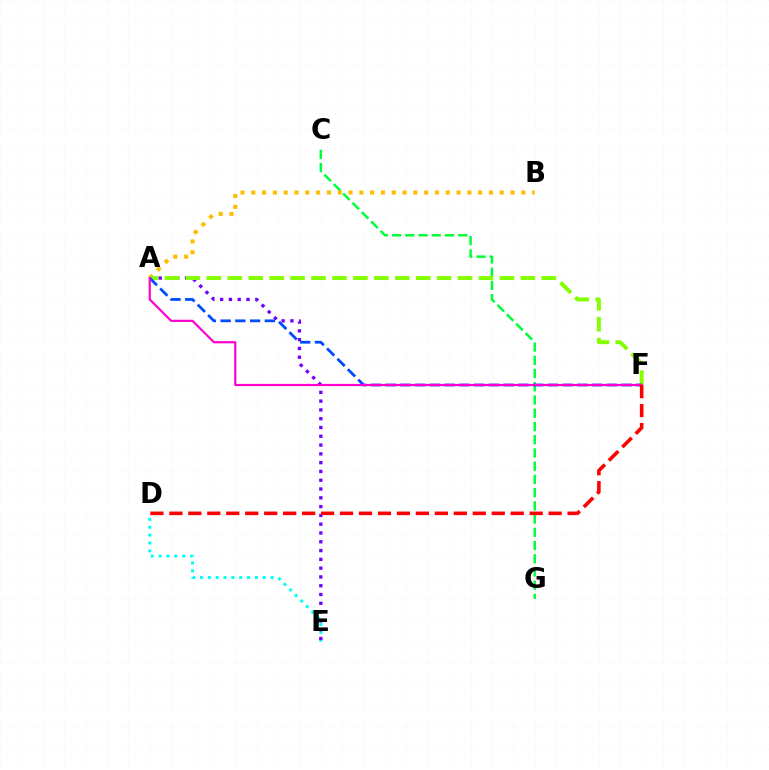{('C', 'G'): [{'color': '#00ff39', 'line_style': 'dashed', 'thickness': 1.8}], ('D', 'E'): [{'color': '#00fff6', 'line_style': 'dotted', 'thickness': 2.13}], ('A', 'B'): [{'color': '#ffbd00', 'line_style': 'dotted', 'thickness': 2.93}], ('A', 'E'): [{'color': '#7200ff', 'line_style': 'dotted', 'thickness': 2.39}], ('A', 'F'): [{'color': '#84ff00', 'line_style': 'dashed', 'thickness': 2.84}, {'color': '#004bff', 'line_style': 'dashed', 'thickness': 2.0}, {'color': '#ff00cf', 'line_style': 'solid', 'thickness': 1.58}], ('D', 'F'): [{'color': '#ff0000', 'line_style': 'dashed', 'thickness': 2.58}]}